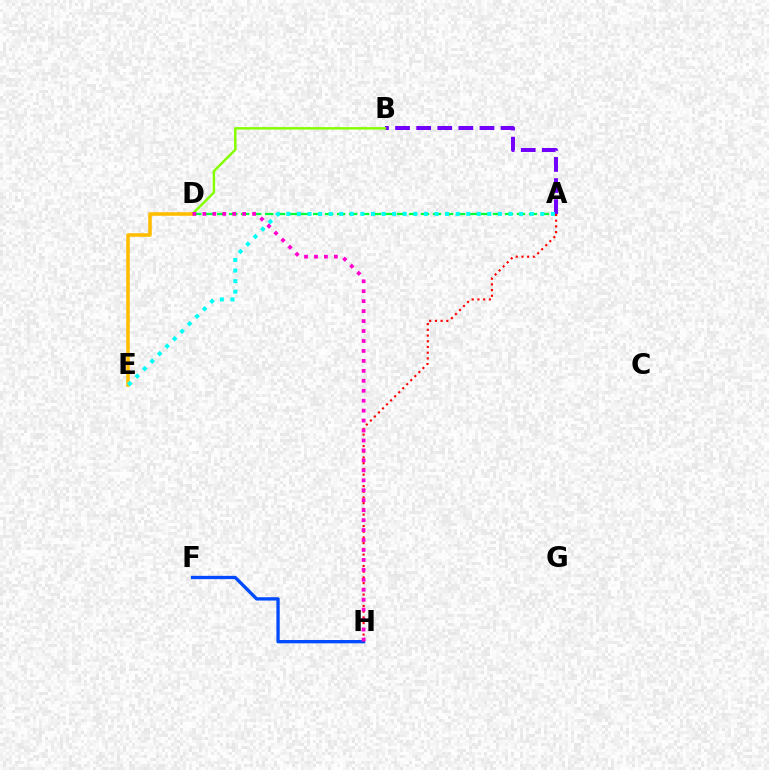{('A', 'D'): [{'color': '#00ff39', 'line_style': 'dashed', 'thickness': 1.63}], ('A', 'B'): [{'color': '#7200ff', 'line_style': 'dashed', 'thickness': 2.87}], ('F', 'H'): [{'color': '#004bff', 'line_style': 'solid', 'thickness': 2.39}], ('B', 'D'): [{'color': '#84ff00', 'line_style': 'solid', 'thickness': 1.77}], ('A', 'H'): [{'color': '#ff0000', 'line_style': 'dotted', 'thickness': 1.55}], ('D', 'E'): [{'color': '#ffbd00', 'line_style': 'solid', 'thickness': 2.57}], ('A', 'E'): [{'color': '#00fff6', 'line_style': 'dotted', 'thickness': 2.87}], ('D', 'H'): [{'color': '#ff00cf', 'line_style': 'dotted', 'thickness': 2.7}]}